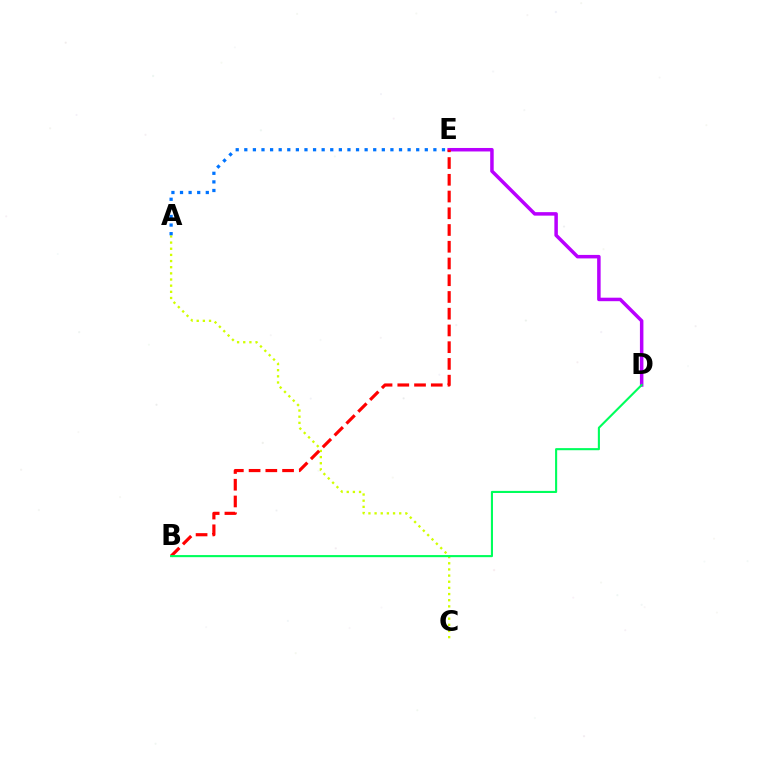{('A', 'C'): [{'color': '#d1ff00', 'line_style': 'dotted', 'thickness': 1.67}], ('D', 'E'): [{'color': '#b900ff', 'line_style': 'solid', 'thickness': 2.52}], ('B', 'E'): [{'color': '#ff0000', 'line_style': 'dashed', 'thickness': 2.27}], ('A', 'E'): [{'color': '#0074ff', 'line_style': 'dotted', 'thickness': 2.34}], ('B', 'D'): [{'color': '#00ff5c', 'line_style': 'solid', 'thickness': 1.51}]}